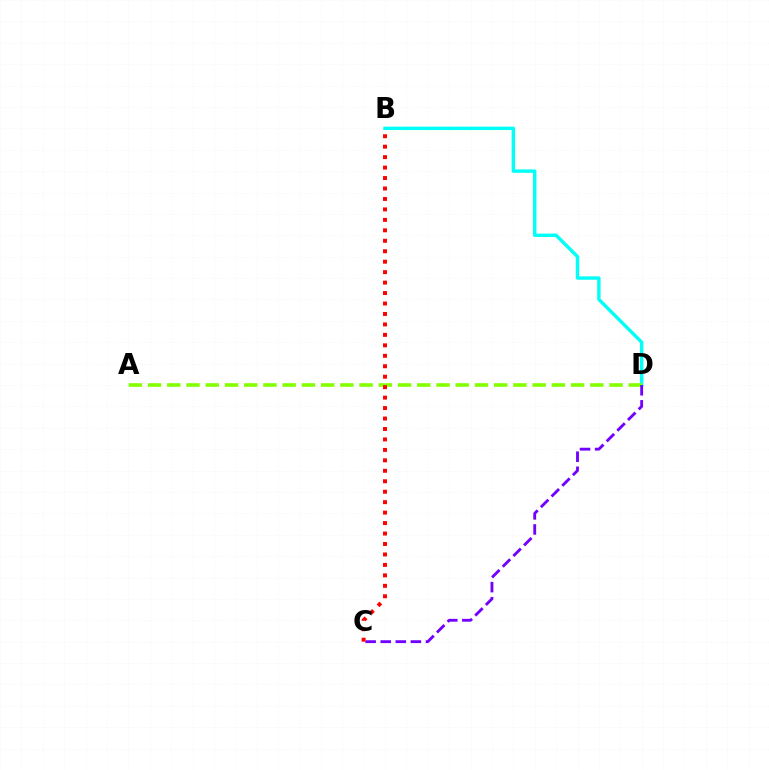{('B', 'D'): [{'color': '#00fff6', 'line_style': 'solid', 'thickness': 2.45}], ('A', 'D'): [{'color': '#84ff00', 'line_style': 'dashed', 'thickness': 2.61}], ('C', 'D'): [{'color': '#7200ff', 'line_style': 'dashed', 'thickness': 2.05}], ('B', 'C'): [{'color': '#ff0000', 'line_style': 'dotted', 'thickness': 2.84}]}